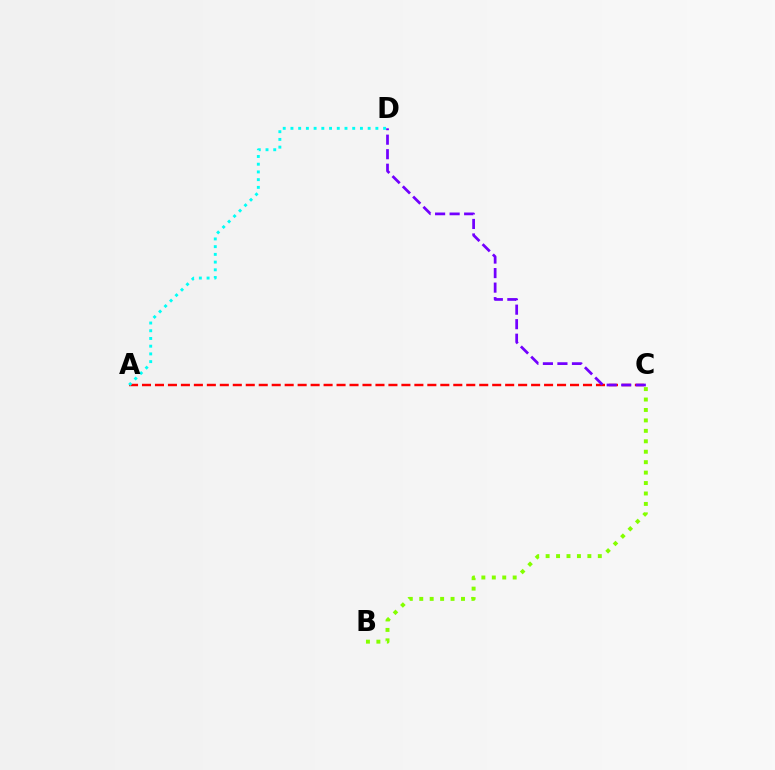{('A', 'C'): [{'color': '#ff0000', 'line_style': 'dashed', 'thickness': 1.76}], ('C', 'D'): [{'color': '#7200ff', 'line_style': 'dashed', 'thickness': 1.97}], ('A', 'D'): [{'color': '#00fff6', 'line_style': 'dotted', 'thickness': 2.1}], ('B', 'C'): [{'color': '#84ff00', 'line_style': 'dotted', 'thickness': 2.84}]}